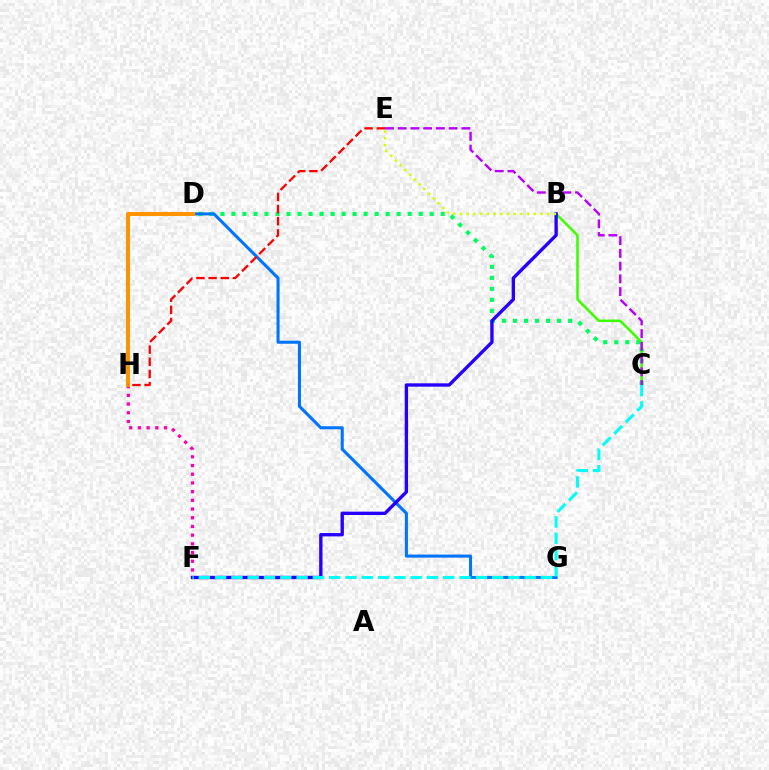{('C', 'D'): [{'color': '#00ff5c', 'line_style': 'dotted', 'thickness': 2.99}], ('D', 'G'): [{'color': '#0074ff', 'line_style': 'solid', 'thickness': 2.2}], ('F', 'H'): [{'color': '#ff00ac', 'line_style': 'dotted', 'thickness': 2.36}], ('D', 'H'): [{'color': '#ff9400', 'line_style': 'solid', 'thickness': 2.87}], ('B', 'C'): [{'color': '#3dff00', 'line_style': 'solid', 'thickness': 1.85}], ('B', 'F'): [{'color': '#2500ff', 'line_style': 'solid', 'thickness': 2.41}], ('C', 'E'): [{'color': '#b900ff', 'line_style': 'dashed', 'thickness': 1.73}], ('B', 'E'): [{'color': '#d1ff00', 'line_style': 'dotted', 'thickness': 1.82}], ('E', 'H'): [{'color': '#ff0000', 'line_style': 'dashed', 'thickness': 1.65}], ('C', 'F'): [{'color': '#00fff6', 'line_style': 'dashed', 'thickness': 2.21}]}